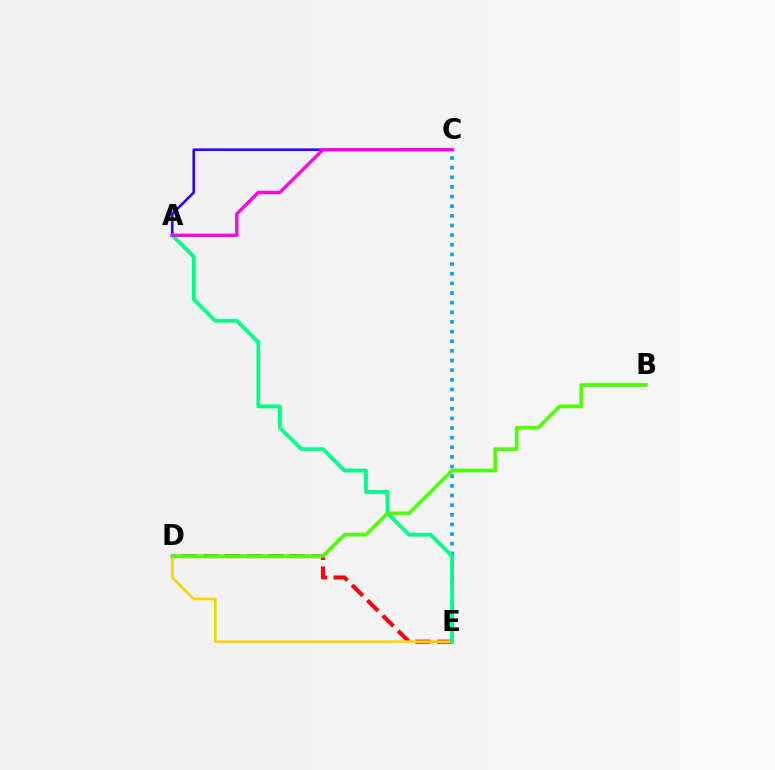{('C', 'E'): [{'color': '#009eff', 'line_style': 'dotted', 'thickness': 2.62}], ('D', 'E'): [{'color': '#ff0000', 'line_style': 'dashed', 'thickness': 2.94}, {'color': '#ffd500', 'line_style': 'solid', 'thickness': 1.94}], ('A', 'E'): [{'color': '#00ff86', 'line_style': 'solid', 'thickness': 2.74}], ('A', 'C'): [{'color': '#3700ff', 'line_style': 'solid', 'thickness': 1.91}, {'color': '#ff00ed', 'line_style': 'solid', 'thickness': 2.42}], ('B', 'D'): [{'color': '#4fff00', 'line_style': 'solid', 'thickness': 2.64}]}